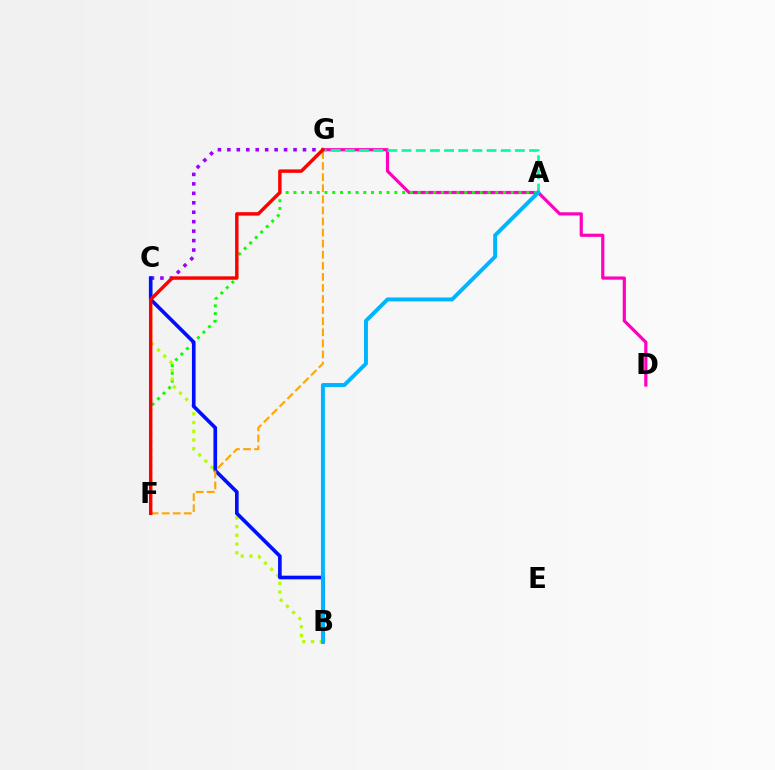{('D', 'G'): [{'color': '#ff00bd', 'line_style': 'solid', 'thickness': 2.3}], ('A', 'F'): [{'color': '#08ff00', 'line_style': 'dotted', 'thickness': 2.11}], ('C', 'G'): [{'color': '#9b00ff', 'line_style': 'dotted', 'thickness': 2.57}], ('A', 'G'): [{'color': '#00ff9d', 'line_style': 'dashed', 'thickness': 1.92}], ('B', 'C'): [{'color': '#b3ff00', 'line_style': 'dotted', 'thickness': 2.37}, {'color': '#0010ff', 'line_style': 'solid', 'thickness': 2.63}], ('F', 'G'): [{'color': '#ffa500', 'line_style': 'dashed', 'thickness': 1.51}, {'color': '#ff0000', 'line_style': 'solid', 'thickness': 2.47}], ('A', 'B'): [{'color': '#00b5ff', 'line_style': 'solid', 'thickness': 2.84}]}